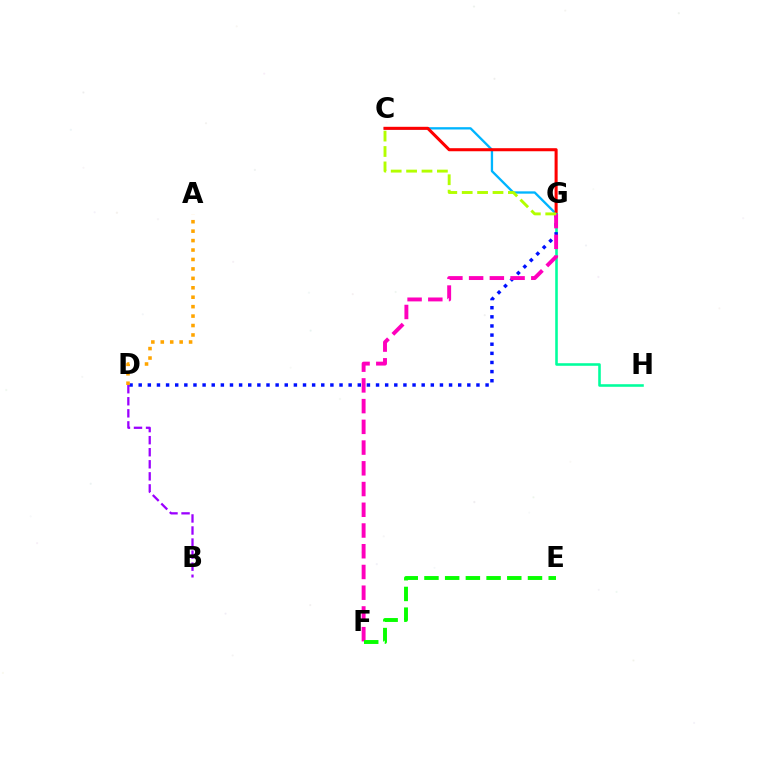{('C', 'G'): [{'color': '#00b5ff', 'line_style': 'solid', 'thickness': 1.67}, {'color': '#ff0000', 'line_style': 'solid', 'thickness': 2.2}, {'color': '#b3ff00', 'line_style': 'dashed', 'thickness': 2.09}], ('B', 'D'): [{'color': '#9b00ff', 'line_style': 'dashed', 'thickness': 1.64}], ('G', 'H'): [{'color': '#00ff9d', 'line_style': 'solid', 'thickness': 1.85}], ('D', 'G'): [{'color': '#0010ff', 'line_style': 'dotted', 'thickness': 2.48}], ('F', 'G'): [{'color': '#ff00bd', 'line_style': 'dashed', 'thickness': 2.82}], ('A', 'D'): [{'color': '#ffa500', 'line_style': 'dotted', 'thickness': 2.56}], ('E', 'F'): [{'color': '#08ff00', 'line_style': 'dashed', 'thickness': 2.81}]}